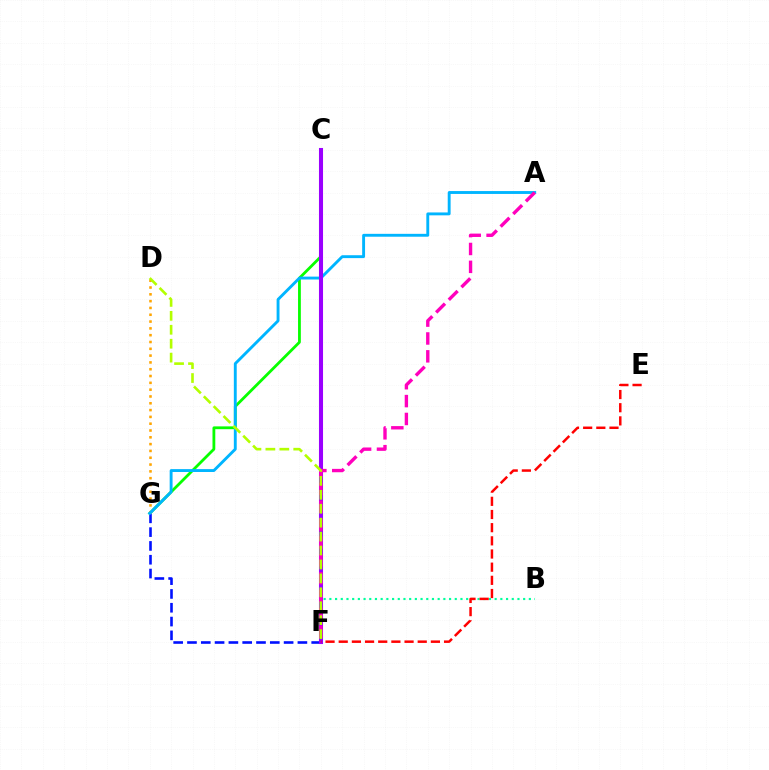{('C', 'G'): [{'color': '#08ff00', 'line_style': 'solid', 'thickness': 2.02}], ('F', 'G'): [{'color': '#0010ff', 'line_style': 'dashed', 'thickness': 1.88}], ('B', 'F'): [{'color': '#00ff9d', 'line_style': 'dotted', 'thickness': 1.55}], ('D', 'G'): [{'color': '#ffa500', 'line_style': 'dotted', 'thickness': 1.85}], ('A', 'G'): [{'color': '#00b5ff', 'line_style': 'solid', 'thickness': 2.08}], ('C', 'F'): [{'color': '#9b00ff', 'line_style': 'solid', 'thickness': 2.92}], ('A', 'F'): [{'color': '#ff00bd', 'line_style': 'dashed', 'thickness': 2.43}], ('D', 'F'): [{'color': '#b3ff00', 'line_style': 'dashed', 'thickness': 1.89}], ('E', 'F'): [{'color': '#ff0000', 'line_style': 'dashed', 'thickness': 1.79}]}